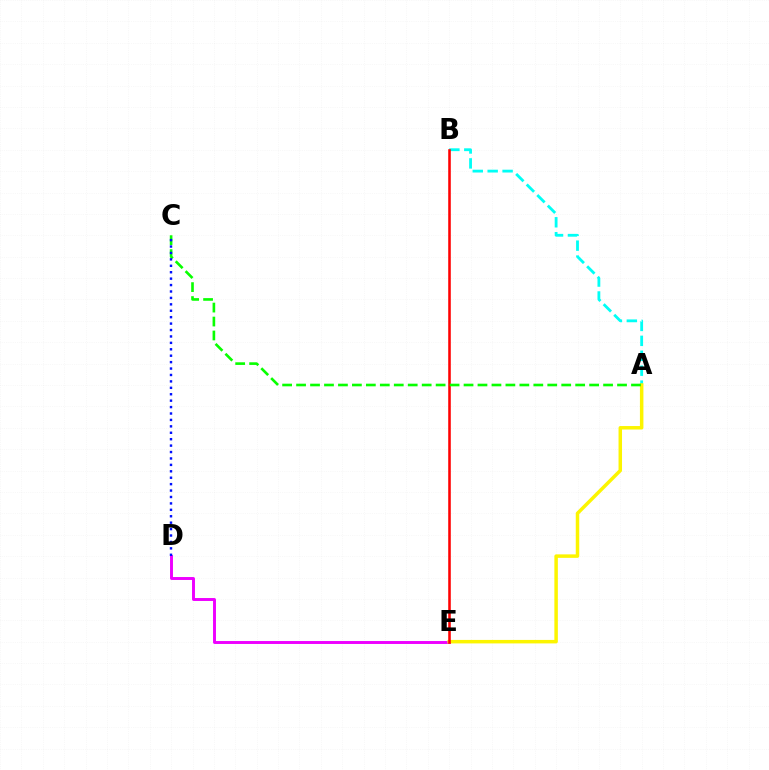{('A', 'B'): [{'color': '#00fff6', 'line_style': 'dashed', 'thickness': 2.03}], ('D', 'E'): [{'color': '#ee00ff', 'line_style': 'solid', 'thickness': 2.11}], ('A', 'E'): [{'color': '#fcf500', 'line_style': 'solid', 'thickness': 2.51}], ('B', 'E'): [{'color': '#ff0000', 'line_style': 'solid', 'thickness': 1.84}], ('A', 'C'): [{'color': '#08ff00', 'line_style': 'dashed', 'thickness': 1.9}], ('C', 'D'): [{'color': '#0010ff', 'line_style': 'dotted', 'thickness': 1.74}]}